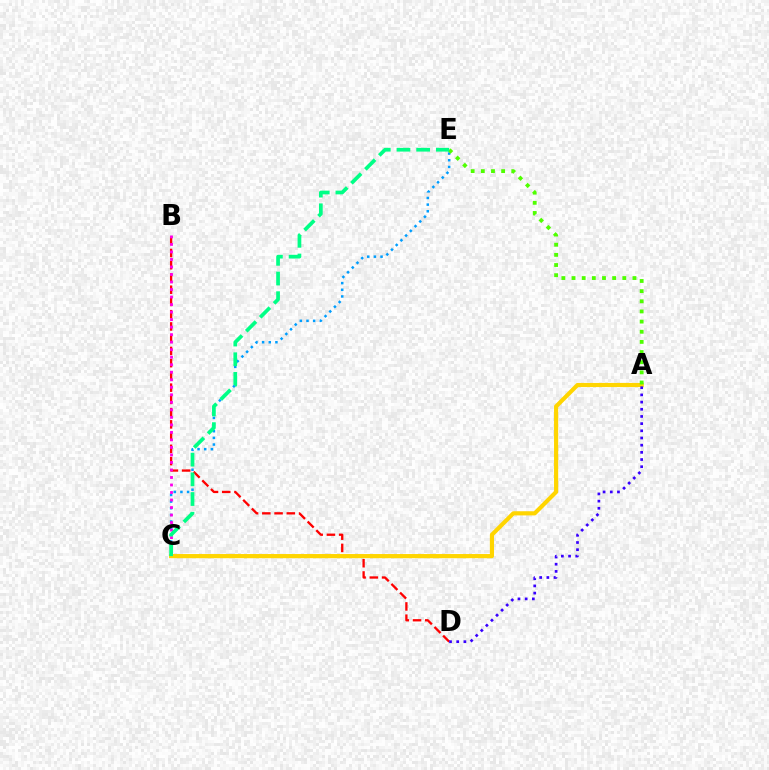{('B', 'D'): [{'color': '#ff0000', 'line_style': 'dashed', 'thickness': 1.66}], ('C', 'E'): [{'color': '#009eff', 'line_style': 'dotted', 'thickness': 1.81}, {'color': '#00ff86', 'line_style': 'dashed', 'thickness': 2.67}], ('A', 'C'): [{'color': '#ffd500', 'line_style': 'solid', 'thickness': 2.99}], ('B', 'C'): [{'color': '#ff00ed', 'line_style': 'dotted', 'thickness': 2.04}], ('A', 'E'): [{'color': '#4fff00', 'line_style': 'dotted', 'thickness': 2.76}], ('A', 'D'): [{'color': '#3700ff', 'line_style': 'dotted', 'thickness': 1.95}]}